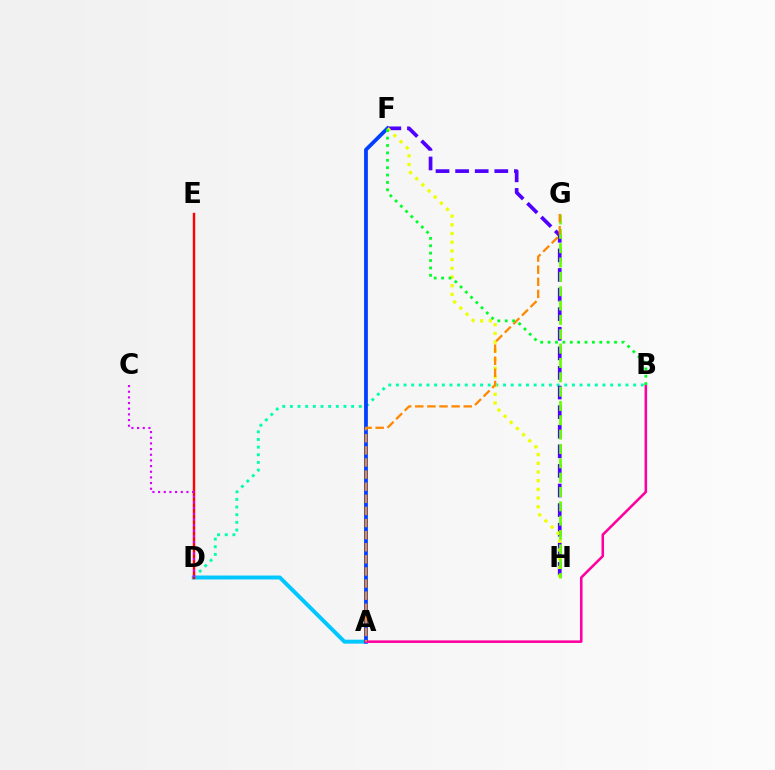{('B', 'D'): [{'color': '#00ffaf', 'line_style': 'dotted', 'thickness': 2.08}], ('A', 'D'): [{'color': '#00c7ff', 'line_style': 'solid', 'thickness': 2.83}], ('F', 'H'): [{'color': '#4f00ff', 'line_style': 'dashed', 'thickness': 2.66}, {'color': '#eeff00', 'line_style': 'dotted', 'thickness': 2.36}], ('A', 'F'): [{'color': '#003fff', 'line_style': 'solid', 'thickness': 2.72}], ('A', 'B'): [{'color': '#ff00a0', 'line_style': 'solid', 'thickness': 1.84}], ('D', 'E'): [{'color': '#ff0000', 'line_style': 'solid', 'thickness': 1.73}], ('C', 'D'): [{'color': '#d600ff', 'line_style': 'dotted', 'thickness': 1.54}], ('G', 'H'): [{'color': '#66ff00', 'line_style': 'dashed', 'thickness': 1.95}], ('A', 'G'): [{'color': '#ff8800', 'line_style': 'dashed', 'thickness': 1.64}], ('B', 'F'): [{'color': '#00ff27', 'line_style': 'dotted', 'thickness': 2.01}]}